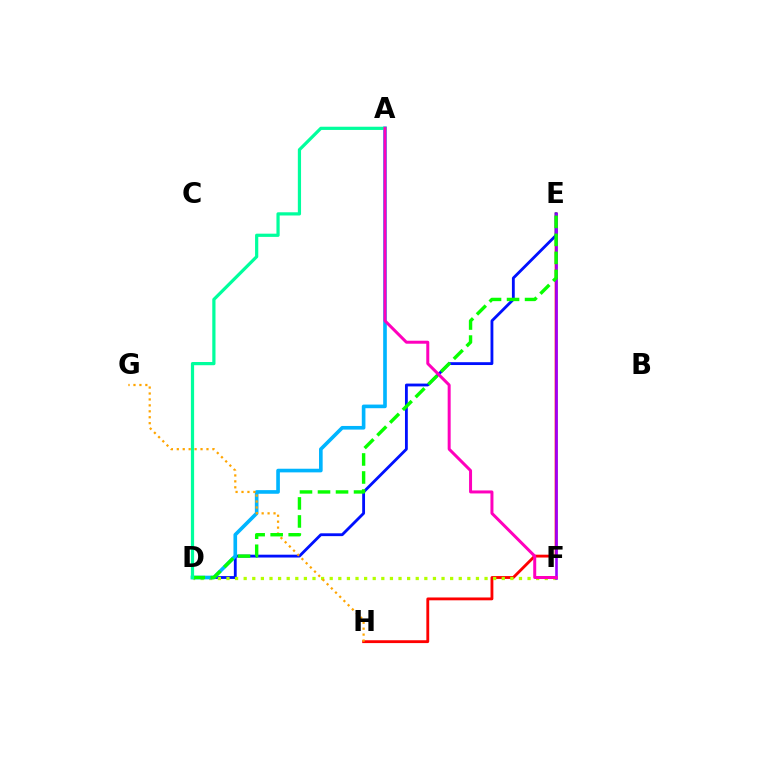{('E', 'H'): [{'color': '#ff0000', 'line_style': 'solid', 'thickness': 2.05}], ('D', 'E'): [{'color': '#0010ff', 'line_style': 'solid', 'thickness': 2.04}, {'color': '#08ff00', 'line_style': 'dashed', 'thickness': 2.45}], ('D', 'F'): [{'color': '#b3ff00', 'line_style': 'dotted', 'thickness': 2.34}], ('E', 'F'): [{'color': '#9b00ff', 'line_style': 'solid', 'thickness': 1.88}], ('A', 'D'): [{'color': '#00b5ff', 'line_style': 'solid', 'thickness': 2.62}, {'color': '#00ff9d', 'line_style': 'solid', 'thickness': 2.31}], ('G', 'H'): [{'color': '#ffa500', 'line_style': 'dotted', 'thickness': 1.61}], ('A', 'F'): [{'color': '#ff00bd', 'line_style': 'solid', 'thickness': 2.15}]}